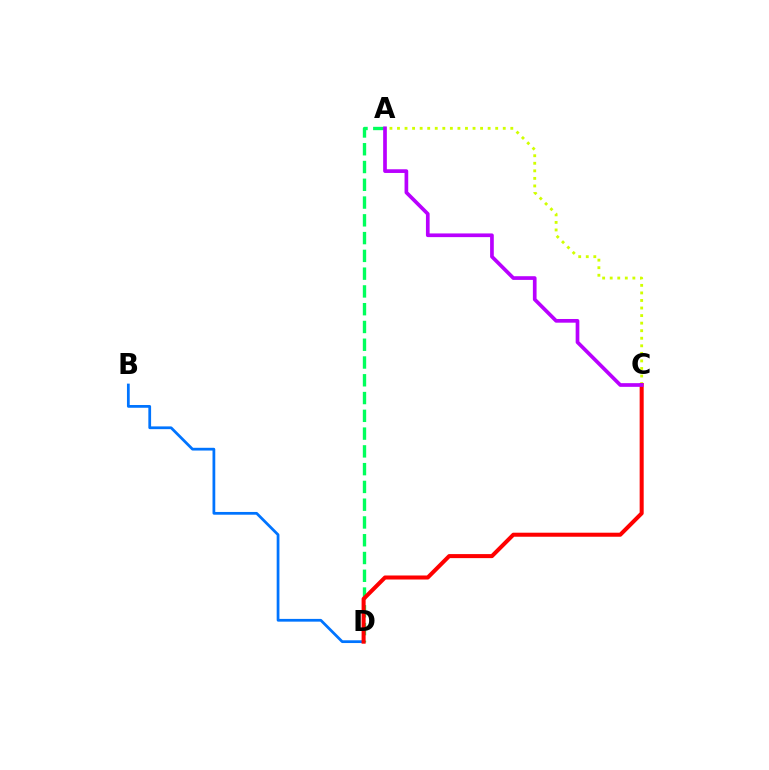{('B', 'D'): [{'color': '#0074ff', 'line_style': 'solid', 'thickness': 1.98}], ('A', 'D'): [{'color': '#00ff5c', 'line_style': 'dashed', 'thickness': 2.41}], ('A', 'C'): [{'color': '#d1ff00', 'line_style': 'dotted', 'thickness': 2.05}, {'color': '#b900ff', 'line_style': 'solid', 'thickness': 2.65}], ('C', 'D'): [{'color': '#ff0000', 'line_style': 'solid', 'thickness': 2.9}]}